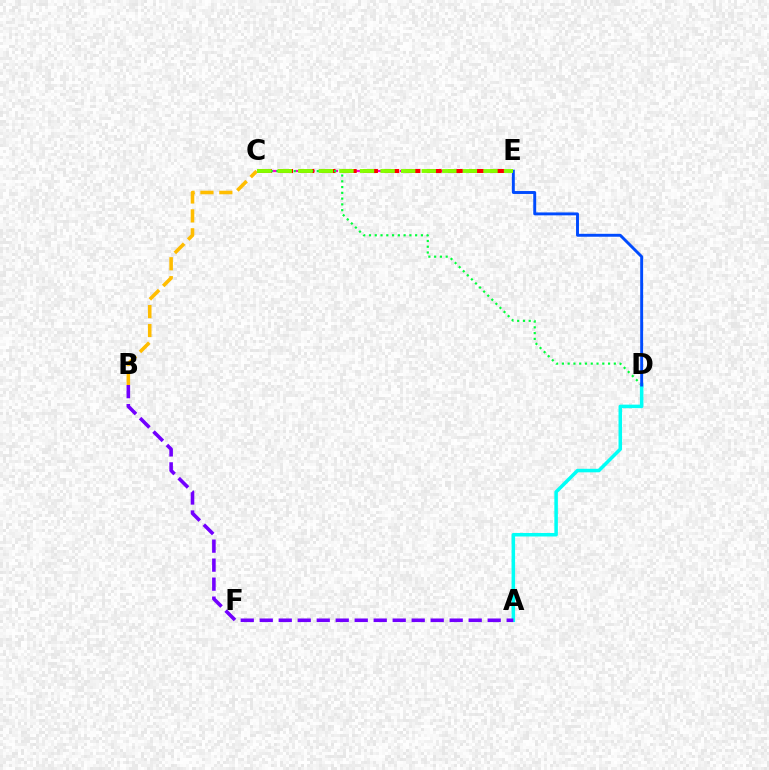{('C', 'E'): [{'color': '#ff00cf', 'line_style': 'dashed', 'thickness': 1.58}, {'color': '#ff0000', 'line_style': 'dashed', 'thickness': 2.88}, {'color': '#84ff00', 'line_style': 'dashed', 'thickness': 2.79}], ('C', 'D'): [{'color': '#00ff39', 'line_style': 'dotted', 'thickness': 1.57}], ('A', 'D'): [{'color': '#00fff6', 'line_style': 'solid', 'thickness': 2.53}], ('B', 'C'): [{'color': '#ffbd00', 'line_style': 'dashed', 'thickness': 2.57}], ('A', 'B'): [{'color': '#7200ff', 'line_style': 'dashed', 'thickness': 2.58}], ('D', 'E'): [{'color': '#004bff', 'line_style': 'solid', 'thickness': 2.1}]}